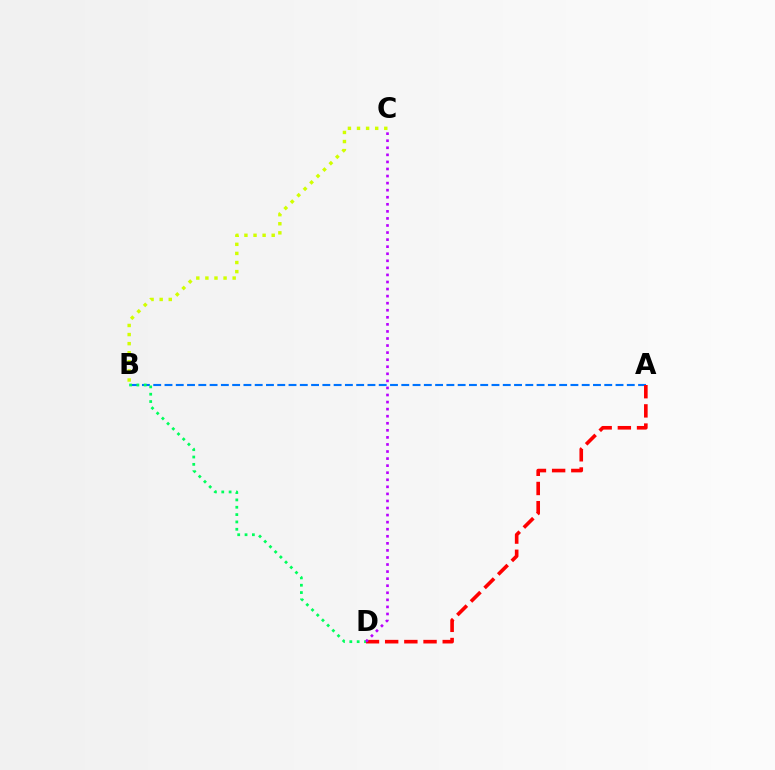{('A', 'B'): [{'color': '#0074ff', 'line_style': 'dashed', 'thickness': 1.53}], ('B', 'C'): [{'color': '#d1ff00', 'line_style': 'dotted', 'thickness': 2.47}], ('A', 'D'): [{'color': '#ff0000', 'line_style': 'dashed', 'thickness': 2.61}], ('B', 'D'): [{'color': '#00ff5c', 'line_style': 'dotted', 'thickness': 1.99}], ('C', 'D'): [{'color': '#b900ff', 'line_style': 'dotted', 'thickness': 1.92}]}